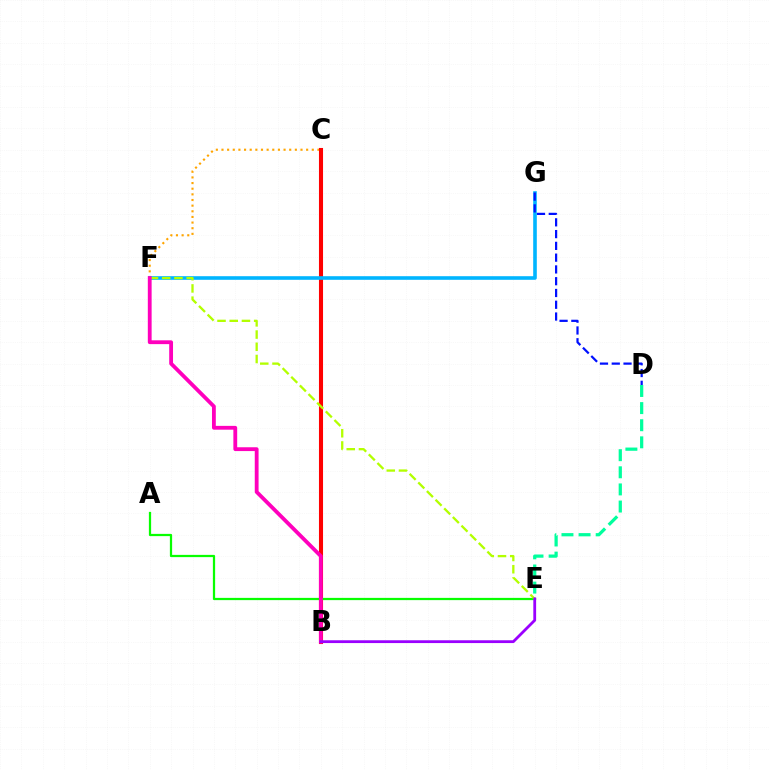{('C', 'F'): [{'color': '#ffa500', 'line_style': 'dotted', 'thickness': 1.53}], ('B', 'C'): [{'color': '#ff0000', 'line_style': 'solid', 'thickness': 2.93}], ('A', 'E'): [{'color': '#08ff00', 'line_style': 'solid', 'thickness': 1.62}], ('F', 'G'): [{'color': '#00b5ff', 'line_style': 'solid', 'thickness': 2.6}], ('D', 'G'): [{'color': '#0010ff', 'line_style': 'dashed', 'thickness': 1.6}], ('D', 'E'): [{'color': '#00ff9d', 'line_style': 'dashed', 'thickness': 2.33}], ('E', 'F'): [{'color': '#b3ff00', 'line_style': 'dashed', 'thickness': 1.66}], ('B', 'F'): [{'color': '#ff00bd', 'line_style': 'solid', 'thickness': 2.75}], ('B', 'E'): [{'color': '#9b00ff', 'line_style': 'solid', 'thickness': 2.02}]}